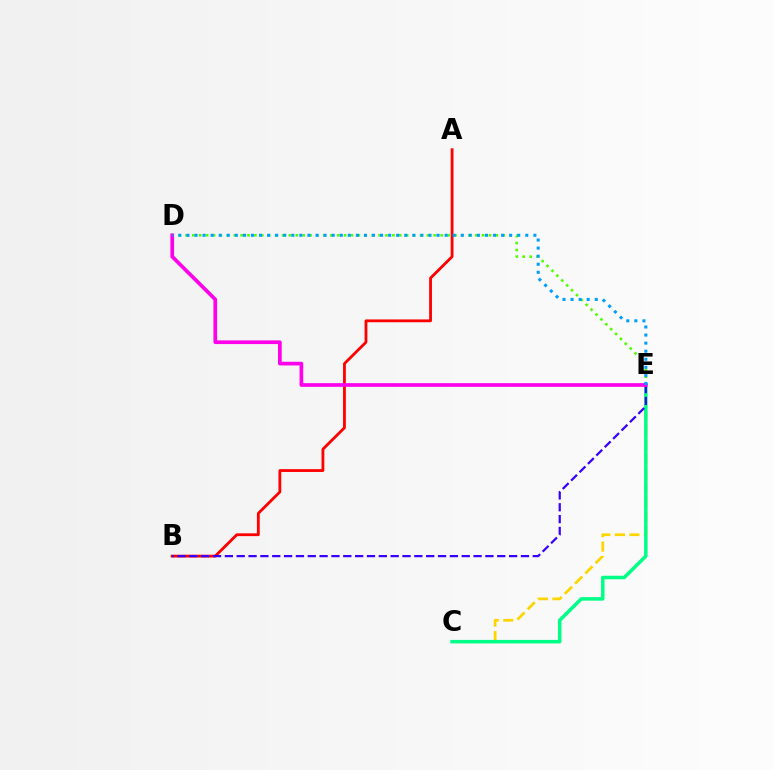{('C', 'E'): [{'color': '#ffd500', 'line_style': 'dashed', 'thickness': 1.97}, {'color': '#00ff86', 'line_style': 'solid', 'thickness': 2.52}], ('A', 'B'): [{'color': '#ff0000', 'line_style': 'solid', 'thickness': 2.02}], ('B', 'E'): [{'color': '#3700ff', 'line_style': 'dashed', 'thickness': 1.61}], ('D', 'E'): [{'color': '#4fff00', 'line_style': 'dotted', 'thickness': 1.87}, {'color': '#ff00ed', 'line_style': 'solid', 'thickness': 2.65}, {'color': '#009eff', 'line_style': 'dotted', 'thickness': 2.19}]}